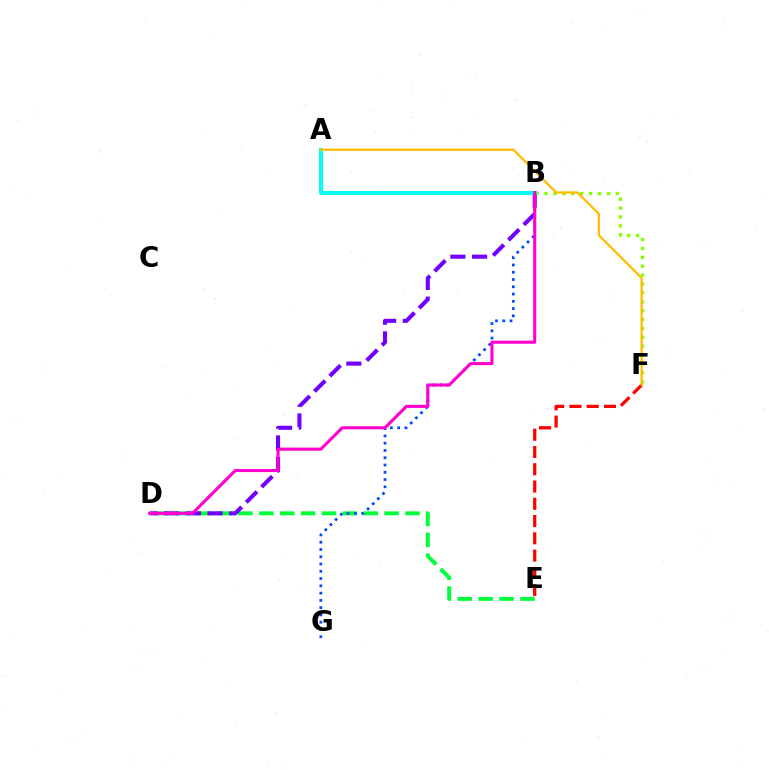{('B', 'F'): [{'color': '#84ff00', 'line_style': 'dotted', 'thickness': 2.42}], ('D', 'E'): [{'color': '#00ff39', 'line_style': 'dashed', 'thickness': 2.84}], ('B', 'G'): [{'color': '#004bff', 'line_style': 'dotted', 'thickness': 1.98}], ('B', 'D'): [{'color': '#7200ff', 'line_style': 'dashed', 'thickness': 2.94}, {'color': '#ff00cf', 'line_style': 'solid', 'thickness': 2.21}], ('A', 'B'): [{'color': '#00fff6', 'line_style': 'solid', 'thickness': 2.94}], ('E', 'F'): [{'color': '#ff0000', 'line_style': 'dashed', 'thickness': 2.35}], ('A', 'F'): [{'color': '#ffbd00', 'line_style': 'solid', 'thickness': 1.63}]}